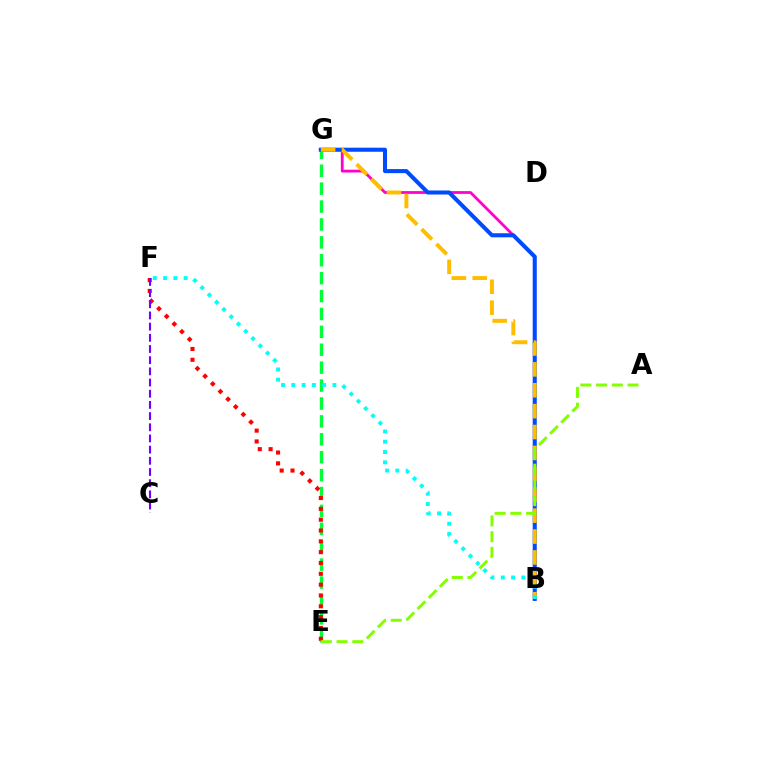{('E', 'G'): [{'color': '#00ff39', 'line_style': 'dashed', 'thickness': 2.43}], ('B', 'G'): [{'color': '#ff00cf', 'line_style': 'solid', 'thickness': 2.01}, {'color': '#004bff', 'line_style': 'solid', 'thickness': 2.93}, {'color': '#ffbd00', 'line_style': 'dashed', 'thickness': 2.84}], ('E', 'F'): [{'color': '#ff0000', 'line_style': 'dotted', 'thickness': 2.94}], ('A', 'E'): [{'color': '#84ff00', 'line_style': 'dashed', 'thickness': 2.14}], ('C', 'F'): [{'color': '#7200ff', 'line_style': 'dashed', 'thickness': 1.52}], ('B', 'F'): [{'color': '#00fff6', 'line_style': 'dotted', 'thickness': 2.79}]}